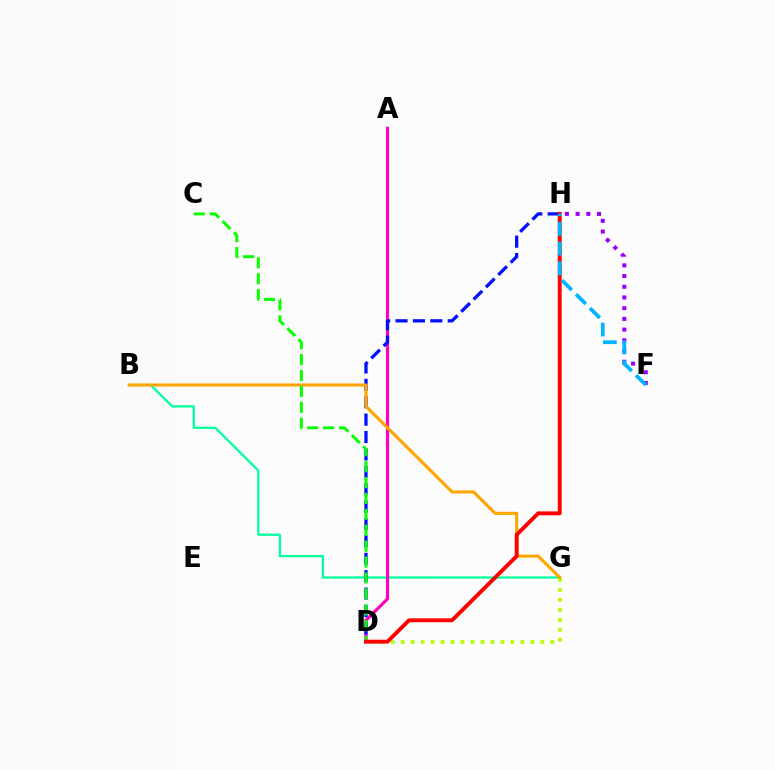{('B', 'G'): [{'color': '#00ff9d', 'line_style': 'solid', 'thickness': 1.62}, {'color': '#ffa500', 'line_style': 'solid', 'thickness': 2.22}], ('F', 'H'): [{'color': '#9b00ff', 'line_style': 'dotted', 'thickness': 2.91}, {'color': '#00b5ff', 'line_style': 'dashed', 'thickness': 2.69}], ('D', 'G'): [{'color': '#b3ff00', 'line_style': 'dotted', 'thickness': 2.71}], ('A', 'D'): [{'color': '#ff00bd', 'line_style': 'solid', 'thickness': 2.27}], ('D', 'H'): [{'color': '#0010ff', 'line_style': 'dashed', 'thickness': 2.36}, {'color': '#ff0000', 'line_style': 'solid', 'thickness': 2.8}], ('C', 'D'): [{'color': '#08ff00', 'line_style': 'dashed', 'thickness': 2.16}]}